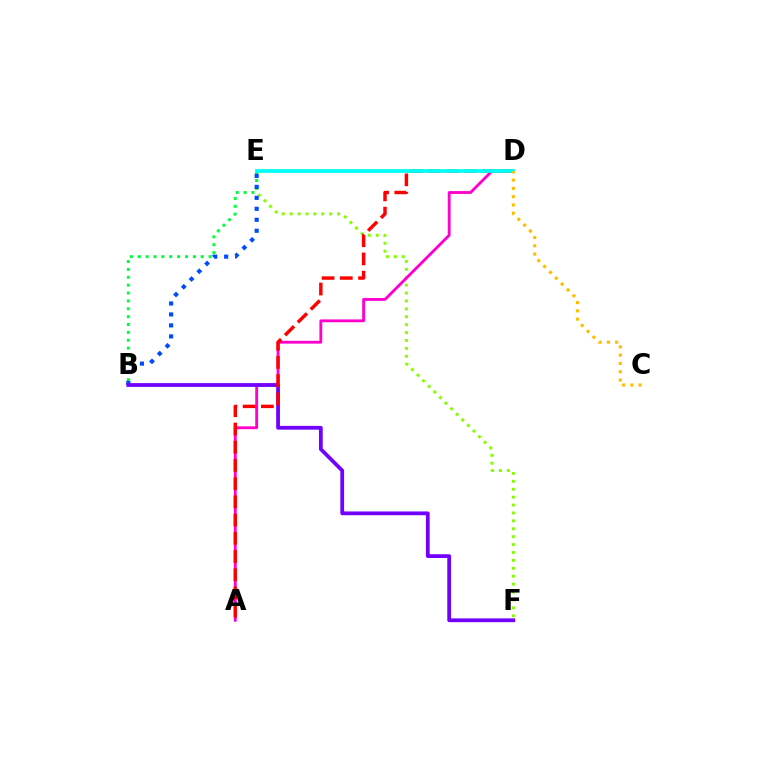{('E', 'F'): [{'color': '#84ff00', 'line_style': 'dotted', 'thickness': 2.15}], ('A', 'D'): [{'color': '#ff00cf', 'line_style': 'solid', 'thickness': 2.05}, {'color': '#ff0000', 'line_style': 'dashed', 'thickness': 2.48}], ('B', 'E'): [{'color': '#00ff39', 'line_style': 'dotted', 'thickness': 2.14}, {'color': '#004bff', 'line_style': 'dotted', 'thickness': 2.98}], ('B', 'F'): [{'color': '#7200ff', 'line_style': 'solid', 'thickness': 2.71}], ('D', 'E'): [{'color': '#00fff6', 'line_style': 'solid', 'thickness': 2.7}], ('C', 'D'): [{'color': '#ffbd00', 'line_style': 'dotted', 'thickness': 2.25}]}